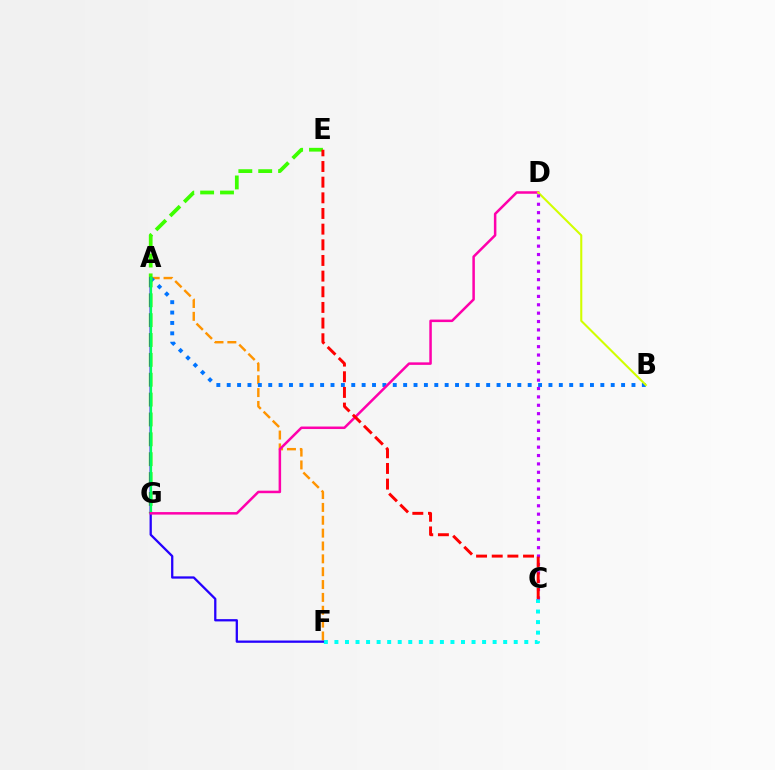{('C', 'F'): [{'color': '#00fff6', 'line_style': 'dotted', 'thickness': 2.87}], ('A', 'F'): [{'color': '#ff9400', 'line_style': 'dashed', 'thickness': 1.75}, {'color': '#2500ff', 'line_style': 'solid', 'thickness': 1.64}], ('A', 'B'): [{'color': '#0074ff', 'line_style': 'dotted', 'thickness': 2.82}], ('E', 'G'): [{'color': '#3dff00', 'line_style': 'dashed', 'thickness': 2.7}], ('A', 'G'): [{'color': '#00ff5c', 'line_style': 'solid', 'thickness': 1.6}], ('D', 'G'): [{'color': '#ff00ac', 'line_style': 'solid', 'thickness': 1.81}], ('B', 'D'): [{'color': '#d1ff00', 'line_style': 'solid', 'thickness': 1.51}], ('C', 'D'): [{'color': '#b900ff', 'line_style': 'dotted', 'thickness': 2.28}], ('C', 'E'): [{'color': '#ff0000', 'line_style': 'dashed', 'thickness': 2.13}]}